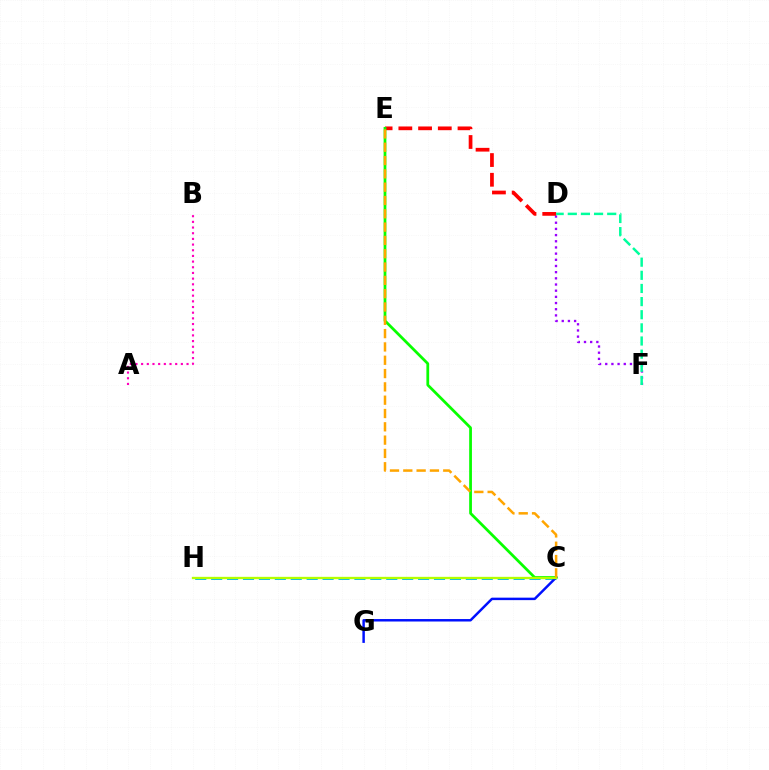{('D', 'F'): [{'color': '#9b00ff', 'line_style': 'dotted', 'thickness': 1.68}, {'color': '#00ff9d', 'line_style': 'dashed', 'thickness': 1.78}], ('C', 'H'): [{'color': '#00b5ff', 'line_style': 'dashed', 'thickness': 2.16}, {'color': '#b3ff00', 'line_style': 'solid', 'thickness': 1.68}], ('D', 'E'): [{'color': '#ff0000', 'line_style': 'dashed', 'thickness': 2.68}], ('A', 'B'): [{'color': '#ff00bd', 'line_style': 'dotted', 'thickness': 1.54}], ('C', 'G'): [{'color': '#0010ff', 'line_style': 'solid', 'thickness': 1.78}], ('C', 'E'): [{'color': '#08ff00', 'line_style': 'solid', 'thickness': 1.99}, {'color': '#ffa500', 'line_style': 'dashed', 'thickness': 1.81}]}